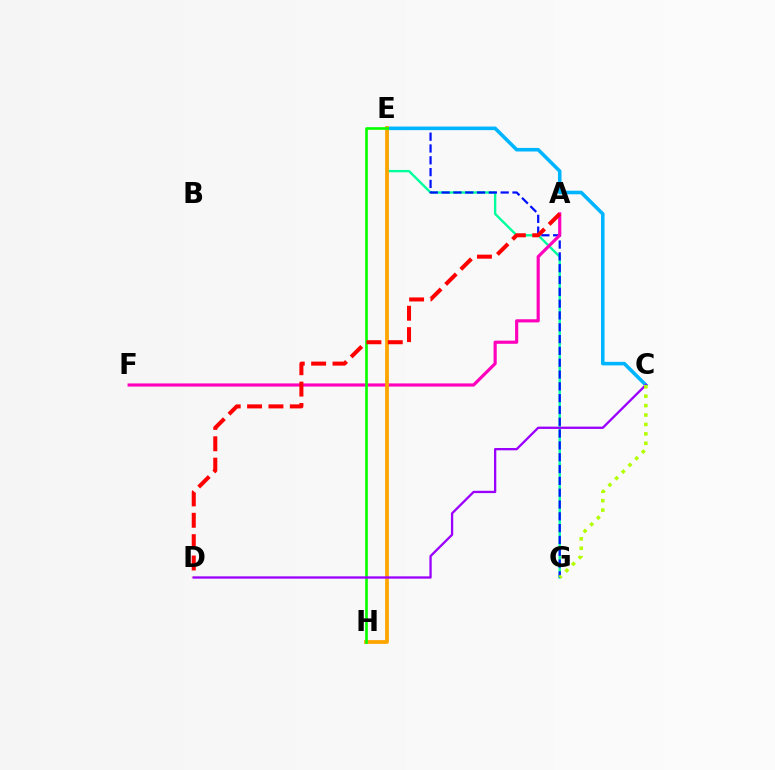{('E', 'G'): [{'color': '#00ff9d', 'line_style': 'solid', 'thickness': 1.7}, {'color': '#0010ff', 'line_style': 'dashed', 'thickness': 1.61}], ('C', 'E'): [{'color': '#00b5ff', 'line_style': 'solid', 'thickness': 2.58}], ('A', 'F'): [{'color': '#ff00bd', 'line_style': 'solid', 'thickness': 2.27}], ('E', 'H'): [{'color': '#ffa500', 'line_style': 'solid', 'thickness': 2.71}, {'color': '#08ff00', 'line_style': 'solid', 'thickness': 1.92}], ('A', 'D'): [{'color': '#ff0000', 'line_style': 'dashed', 'thickness': 2.9}], ('C', 'D'): [{'color': '#9b00ff', 'line_style': 'solid', 'thickness': 1.66}], ('C', 'G'): [{'color': '#b3ff00', 'line_style': 'dotted', 'thickness': 2.56}]}